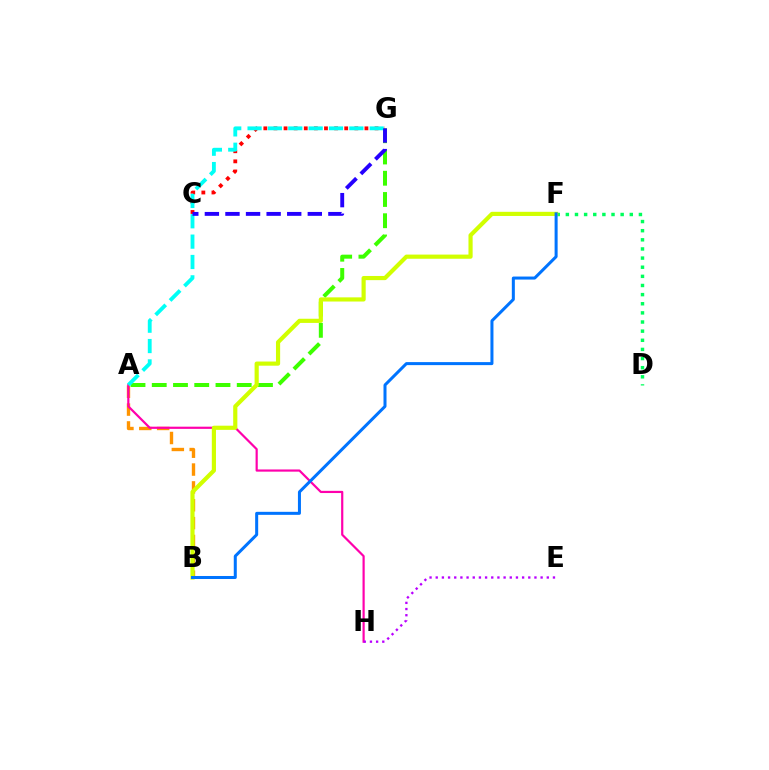{('A', 'B'): [{'color': '#ff9400', 'line_style': 'dashed', 'thickness': 2.43}], ('A', 'G'): [{'color': '#3dff00', 'line_style': 'dashed', 'thickness': 2.89}, {'color': '#00fff6', 'line_style': 'dashed', 'thickness': 2.77}], ('A', 'H'): [{'color': '#ff00ac', 'line_style': 'solid', 'thickness': 1.58}], ('D', 'F'): [{'color': '#00ff5c', 'line_style': 'dotted', 'thickness': 2.48}], ('C', 'G'): [{'color': '#ff0000', 'line_style': 'dotted', 'thickness': 2.75}, {'color': '#2500ff', 'line_style': 'dashed', 'thickness': 2.8}], ('E', 'H'): [{'color': '#b900ff', 'line_style': 'dotted', 'thickness': 1.68}], ('B', 'F'): [{'color': '#d1ff00', 'line_style': 'solid', 'thickness': 3.0}, {'color': '#0074ff', 'line_style': 'solid', 'thickness': 2.17}]}